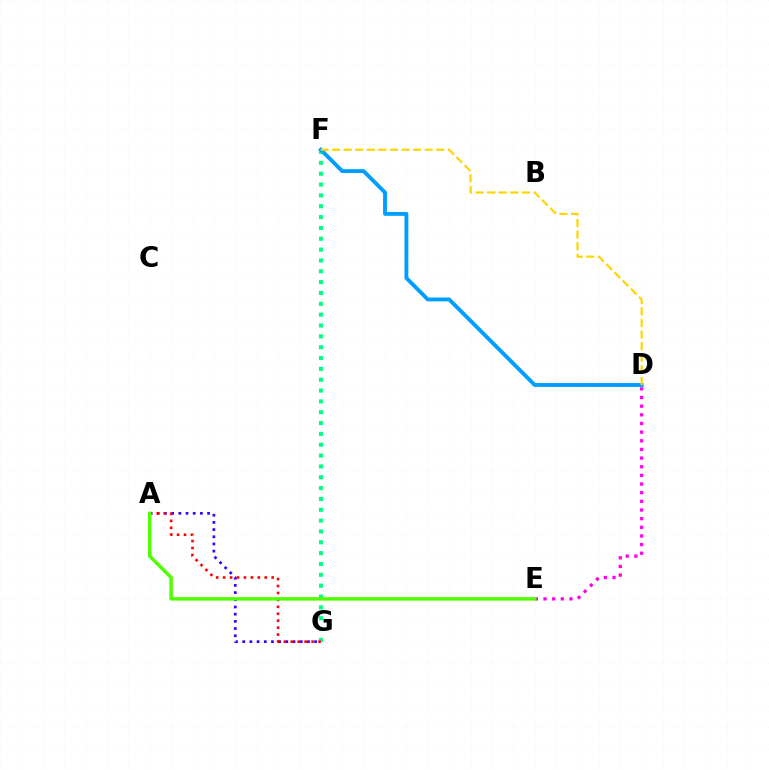{('F', 'G'): [{'color': '#00ff86', 'line_style': 'dotted', 'thickness': 2.95}], ('A', 'G'): [{'color': '#3700ff', 'line_style': 'dotted', 'thickness': 1.95}, {'color': '#ff0000', 'line_style': 'dotted', 'thickness': 1.89}], ('D', 'E'): [{'color': '#ff00ed', 'line_style': 'dotted', 'thickness': 2.35}], ('A', 'E'): [{'color': '#4fff00', 'line_style': 'solid', 'thickness': 2.48}], ('D', 'F'): [{'color': '#009eff', 'line_style': 'solid', 'thickness': 2.8}, {'color': '#ffd500', 'line_style': 'dashed', 'thickness': 1.57}]}